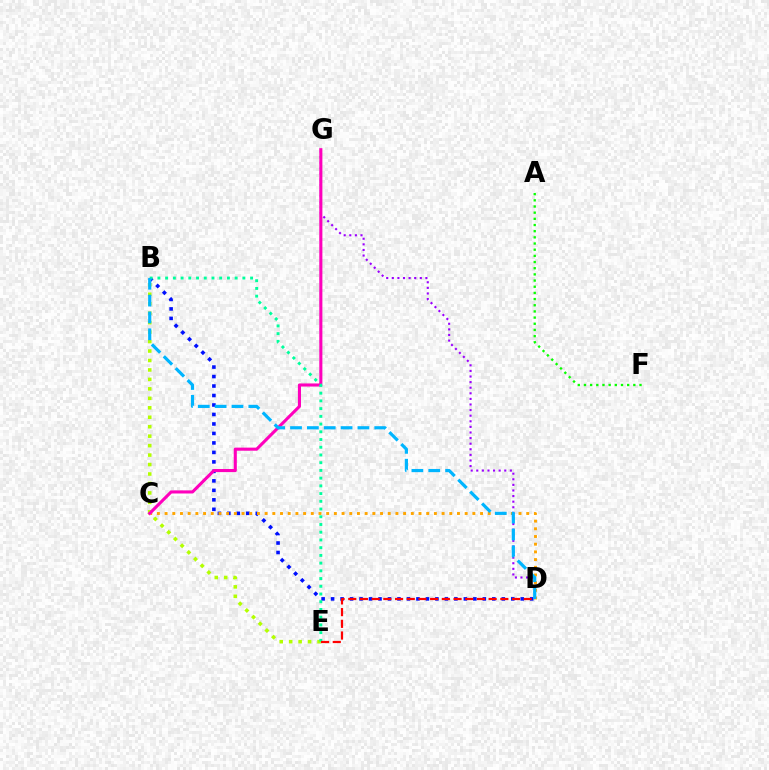{('B', 'E'): [{'color': '#b3ff00', 'line_style': 'dotted', 'thickness': 2.57}, {'color': '#00ff9d', 'line_style': 'dotted', 'thickness': 2.1}], ('B', 'D'): [{'color': '#0010ff', 'line_style': 'dotted', 'thickness': 2.58}, {'color': '#00b5ff', 'line_style': 'dashed', 'thickness': 2.29}], ('C', 'D'): [{'color': '#ffa500', 'line_style': 'dotted', 'thickness': 2.09}], ('D', 'G'): [{'color': '#9b00ff', 'line_style': 'dotted', 'thickness': 1.52}], ('A', 'F'): [{'color': '#08ff00', 'line_style': 'dotted', 'thickness': 1.68}], ('C', 'G'): [{'color': '#ff00bd', 'line_style': 'solid', 'thickness': 2.23}], ('D', 'E'): [{'color': '#ff0000', 'line_style': 'dashed', 'thickness': 1.59}]}